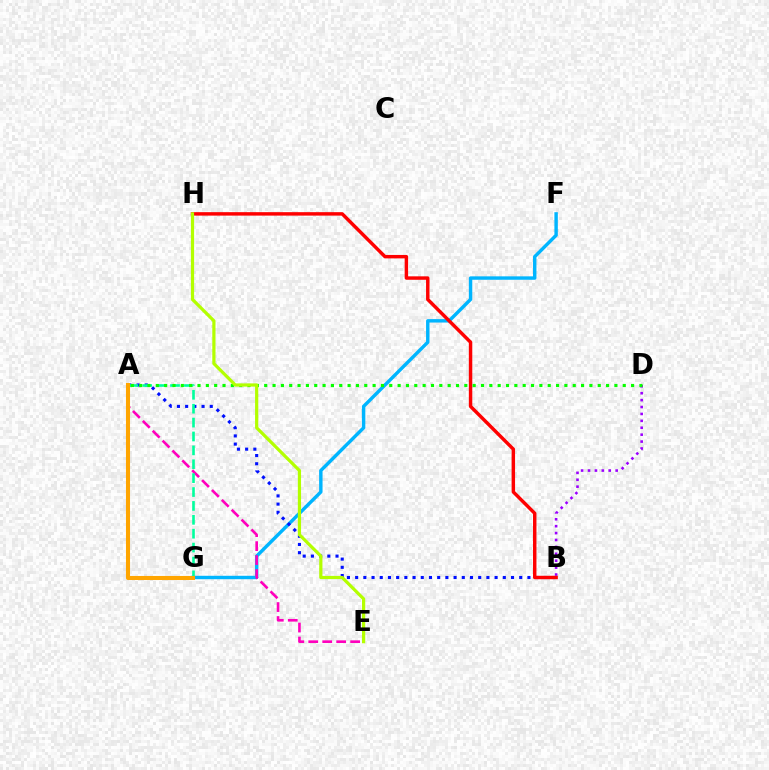{('F', 'G'): [{'color': '#00b5ff', 'line_style': 'solid', 'thickness': 2.46}], ('A', 'B'): [{'color': '#0010ff', 'line_style': 'dotted', 'thickness': 2.23}], ('B', 'D'): [{'color': '#9b00ff', 'line_style': 'dotted', 'thickness': 1.88}], ('A', 'E'): [{'color': '#ff00bd', 'line_style': 'dashed', 'thickness': 1.9}], ('B', 'H'): [{'color': '#ff0000', 'line_style': 'solid', 'thickness': 2.48}], ('A', 'G'): [{'color': '#00ff9d', 'line_style': 'dashed', 'thickness': 1.89}, {'color': '#ffa500', 'line_style': 'solid', 'thickness': 2.92}], ('A', 'D'): [{'color': '#08ff00', 'line_style': 'dotted', 'thickness': 2.27}], ('E', 'H'): [{'color': '#b3ff00', 'line_style': 'solid', 'thickness': 2.31}]}